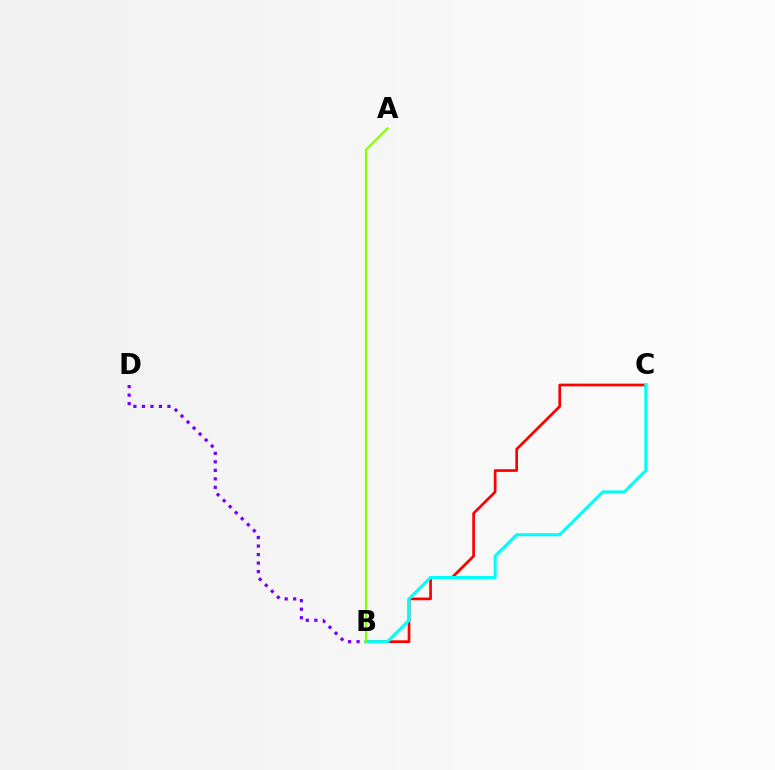{('B', 'C'): [{'color': '#ff0000', 'line_style': 'solid', 'thickness': 1.95}, {'color': '#00fff6', 'line_style': 'solid', 'thickness': 2.22}], ('B', 'D'): [{'color': '#7200ff', 'line_style': 'dotted', 'thickness': 2.31}], ('A', 'B'): [{'color': '#84ff00', 'line_style': 'solid', 'thickness': 1.51}]}